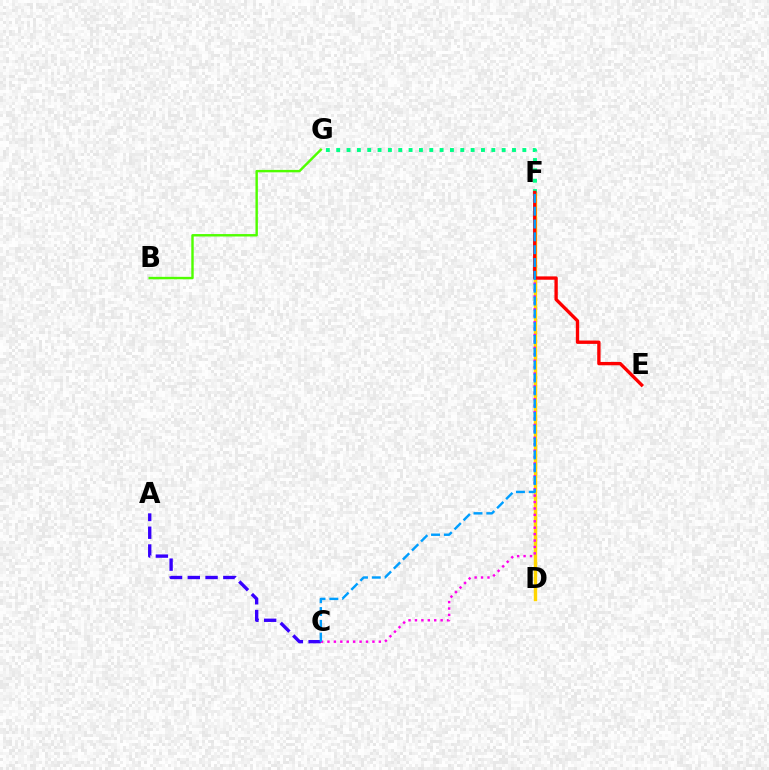{('A', 'C'): [{'color': '#3700ff', 'line_style': 'dashed', 'thickness': 2.41}], ('B', 'G'): [{'color': '#4fff00', 'line_style': 'solid', 'thickness': 1.74}], ('D', 'F'): [{'color': '#ffd500', 'line_style': 'solid', 'thickness': 2.45}], ('C', 'F'): [{'color': '#ff00ed', 'line_style': 'dotted', 'thickness': 1.75}, {'color': '#009eff', 'line_style': 'dashed', 'thickness': 1.74}], ('F', 'G'): [{'color': '#00ff86', 'line_style': 'dotted', 'thickness': 2.81}], ('E', 'F'): [{'color': '#ff0000', 'line_style': 'solid', 'thickness': 2.41}]}